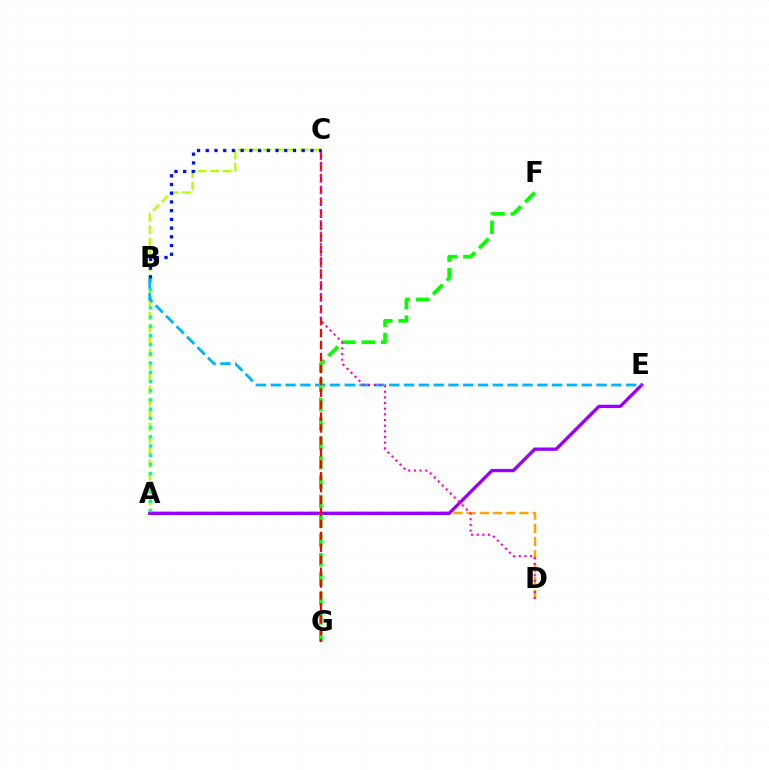{('A', 'C'): [{'color': '#b3ff00', 'line_style': 'dashed', 'thickness': 1.67}], ('A', 'D'): [{'color': '#ffa500', 'line_style': 'dashed', 'thickness': 1.79}], ('A', 'E'): [{'color': '#9b00ff', 'line_style': 'solid', 'thickness': 2.39}], ('A', 'B'): [{'color': '#00ff9d', 'line_style': 'dotted', 'thickness': 2.5}], ('B', 'E'): [{'color': '#00b5ff', 'line_style': 'dashed', 'thickness': 2.01}], ('F', 'G'): [{'color': '#08ff00', 'line_style': 'dashed', 'thickness': 2.64}], ('C', 'G'): [{'color': '#ff0000', 'line_style': 'dashed', 'thickness': 1.62}], ('C', 'D'): [{'color': '#ff00bd', 'line_style': 'dotted', 'thickness': 1.54}], ('B', 'C'): [{'color': '#0010ff', 'line_style': 'dotted', 'thickness': 2.37}]}